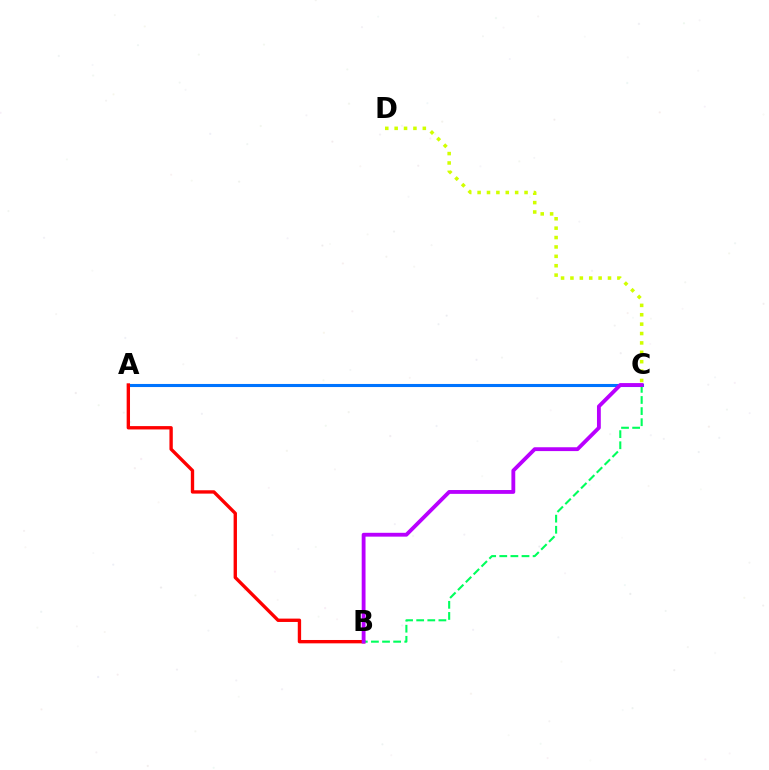{('A', 'C'): [{'color': '#0074ff', 'line_style': 'solid', 'thickness': 2.22}], ('A', 'B'): [{'color': '#ff0000', 'line_style': 'solid', 'thickness': 2.42}], ('C', 'D'): [{'color': '#d1ff00', 'line_style': 'dotted', 'thickness': 2.55}], ('B', 'C'): [{'color': '#00ff5c', 'line_style': 'dashed', 'thickness': 1.51}, {'color': '#b900ff', 'line_style': 'solid', 'thickness': 2.76}]}